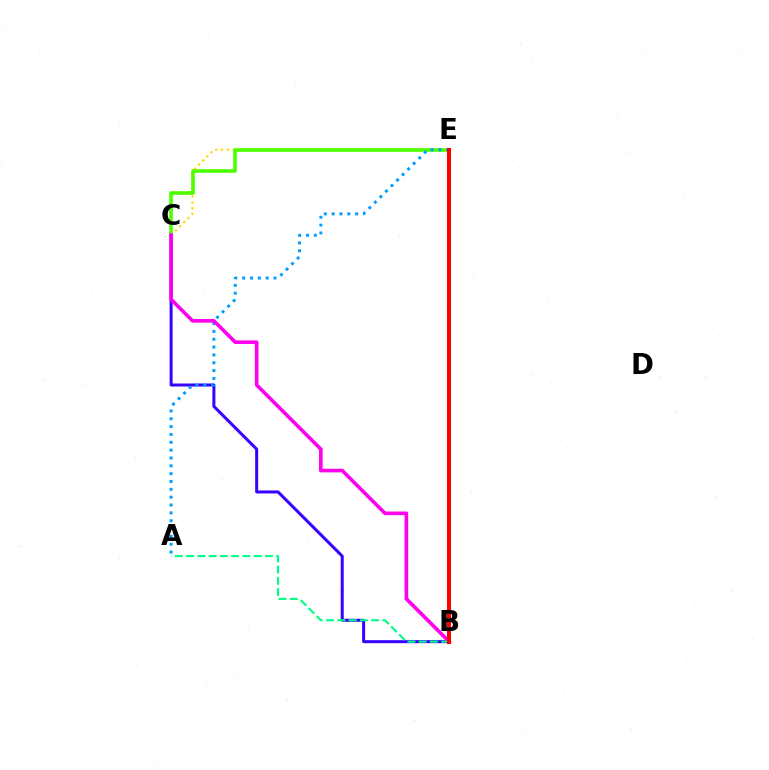{('C', 'E'): [{'color': '#ffd500', 'line_style': 'dotted', 'thickness': 1.58}, {'color': '#4fff00', 'line_style': 'solid', 'thickness': 2.63}], ('B', 'C'): [{'color': '#3700ff', 'line_style': 'solid', 'thickness': 2.17}, {'color': '#ff00ed', 'line_style': 'solid', 'thickness': 2.61}], ('A', 'E'): [{'color': '#009eff', 'line_style': 'dotted', 'thickness': 2.13}], ('A', 'B'): [{'color': '#00ff86', 'line_style': 'dashed', 'thickness': 1.53}], ('B', 'E'): [{'color': '#ff0000', 'line_style': 'solid', 'thickness': 2.89}]}